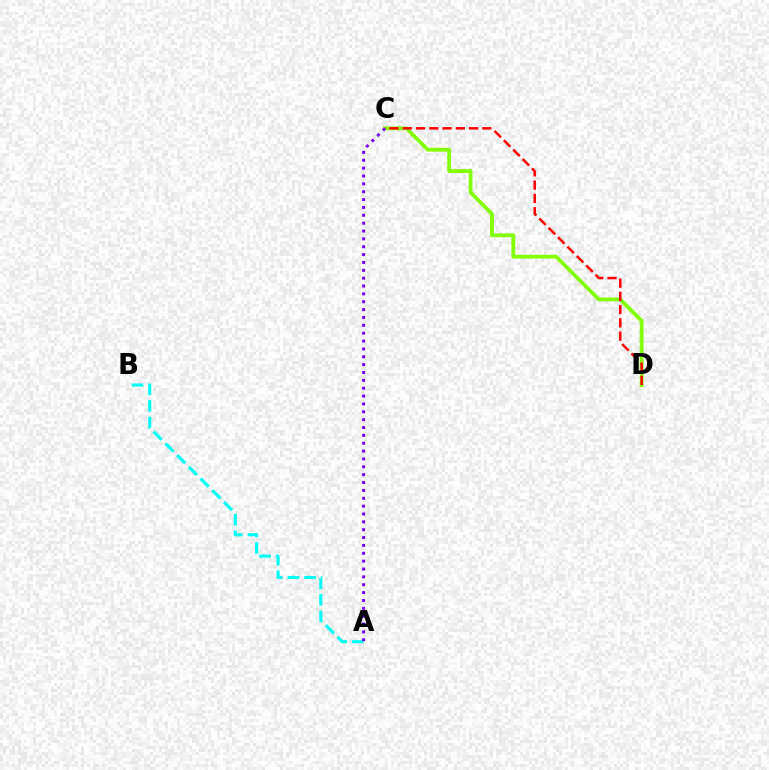{('A', 'B'): [{'color': '#00fff6', 'line_style': 'dashed', 'thickness': 2.25}], ('C', 'D'): [{'color': '#84ff00', 'line_style': 'solid', 'thickness': 2.73}, {'color': '#ff0000', 'line_style': 'dashed', 'thickness': 1.8}], ('A', 'C'): [{'color': '#7200ff', 'line_style': 'dotted', 'thickness': 2.14}]}